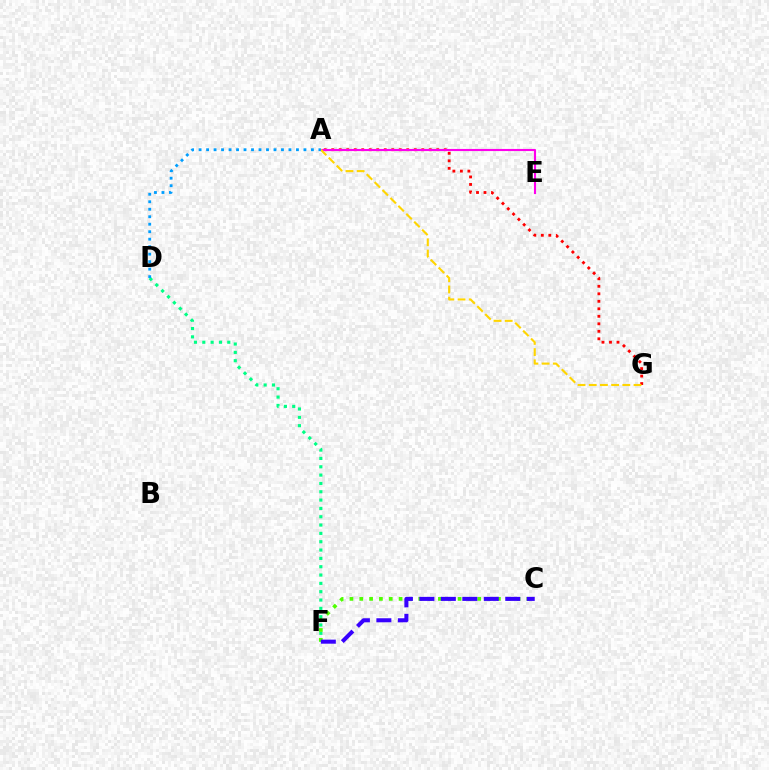{('A', 'G'): [{'color': '#ff0000', 'line_style': 'dotted', 'thickness': 2.04}, {'color': '#ffd500', 'line_style': 'dashed', 'thickness': 1.52}], ('D', 'F'): [{'color': '#00ff86', 'line_style': 'dotted', 'thickness': 2.26}], ('C', 'F'): [{'color': '#4fff00', 'line_style': 'dotted', 'thickness': 2.67}, {'color': '#3700ff', 'line_style': 'dashed', 'thickness': 2.92}], ('A', 'E'): [{'color': '#ff00ed', 'line_style': 'solid', 'thickness': 1.53}], ('A', 'D'): [{'color': '#009eff', 'line_style': 'dotted', 'thickness': 2.03}]}